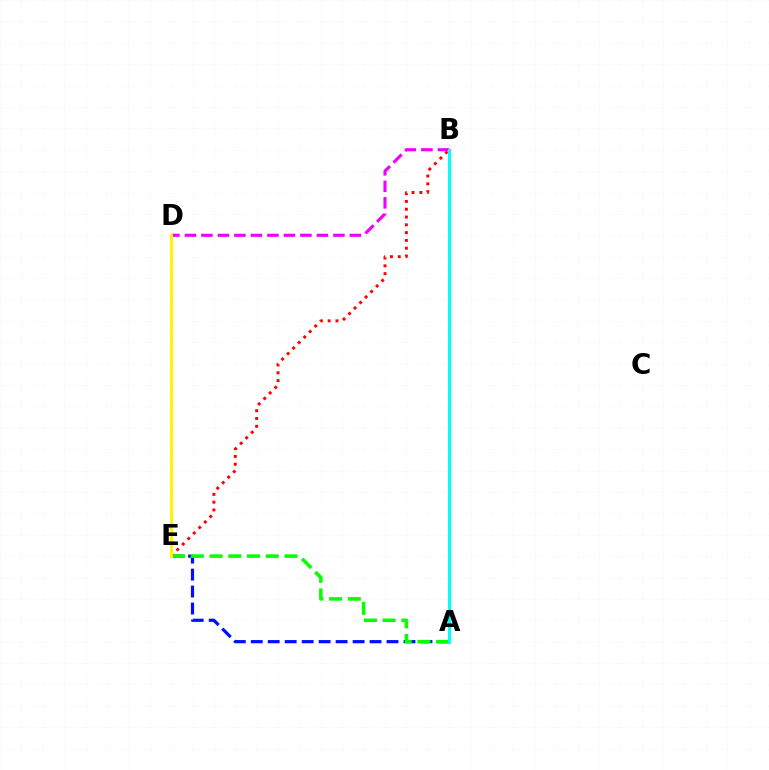{('B', 'E'): [{'color': '#ff0000', 'line_style': 'dotted', 'thickness': 2.12}], ('A', 'E'): [{'color': '#0010ff', 'line_style': 'dashed', 'thickness': 2.31}, {'color': '#08ff00', 'line_style': 'dashed', 'thickness': 2.54}], ('B', 'D'): [{'color': '#ee00ff', 'line_style': 'dashed', 'thickness': 2.24}], ('D', 'E'): [{'color': '#fcf500', 'line_style': 'solid', 'thickness': 2.19}], ('A', 'B'): [{'color': '#00fff6', 'line_style': 'solid', 'thickness': 2.2}]}